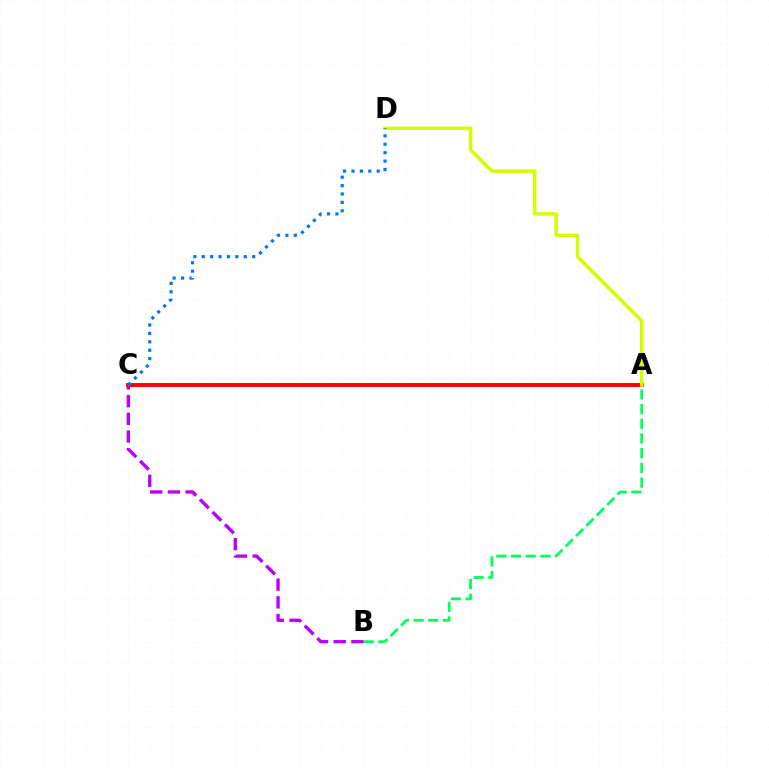{('A', 'B'): [{'color': '#00ff5c', 'line_style': 'dashed', 'thickness': 2.0}], ('B', 'C'): [{'color': '#b900ff', 'line_style': 'dashed', 'thickness': 2.4}], ('A', 'C'): [{'color': '#ff0000', 'line_style': 'solid', 'thickness': 2.81}], ('A', 'D'): [{'color': '#d1ff00', 'line_style': 'solid', 'thickness': 2.48}], ('C', 'D'): [{'color': '#0074ff', 'line_style': 'dotted', 'thickness': 2.28}]}